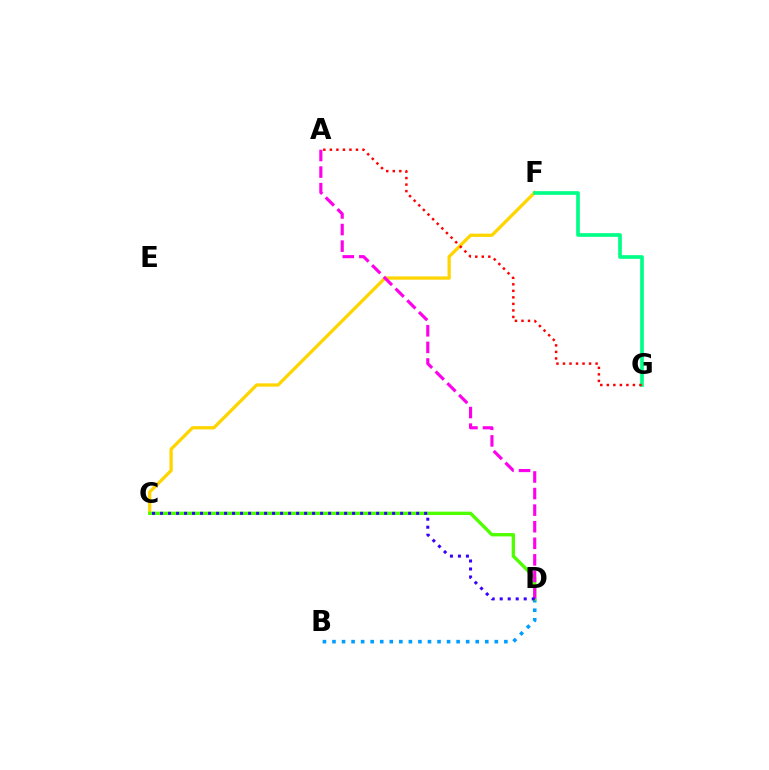{('C', 'F'): [{'color': '#ffd500', 'line_style': 'solid', 'thickness': 2.35}], ('B', 'D'): [{'color': '#009eff', 'line_style': 'dotted', 'thickness': 2.59}], ('C', 'D'): [{'color': '#4fff00', 'line_style': 'solid', 'thickness': 2.41}, {'color': '#3700ff', 'line_style': 'dotted', 'thickness': 2.17}], ('F', 'G'): [{'color': '#00ff86', 'line_style': 'solid', 'thickness': 2.64}], ('A', 'G'): [{'color': '#ff0000', 'line_style': 'dotted', 'thickness': 1.77}], ('A', 'D'): [{'color': '#ff00ed', 'line_style': 'dashed', 'thickness': 2.25}]}